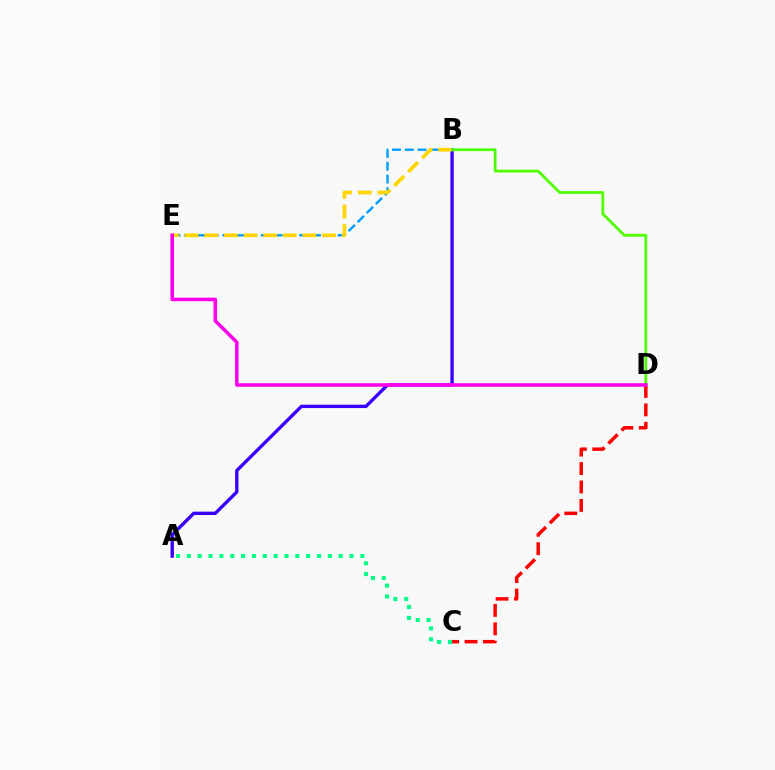{('A', 'B'): [{'color': '#3700ff', 'line_style': 'solid', 'thickness': 2.42}], ('B', 'E'): [{'color': '#009eff', 'line_style': 'dashed', 'thickness': 1.74}, {'color': '#ffd500', 'line_style': 'dashed', 'thickness': 2.67}], ('C', 'D'): [{'color': '#ff0000', 'line_style': 'dashed', 'thickness': 2.51}], ('B', 'D'): [{'color': '#4fff00', 'line_style': 'solid', 'thickness': 2.01}], ('A', 'C'): [{'color': '#00ff86', 'line_style': 'dotted', 'thickness': 2.95}], ('D', 'E'): [{'color': '#ff00ed', 'line_style': 'solid', 'thickness': 2.55}]}